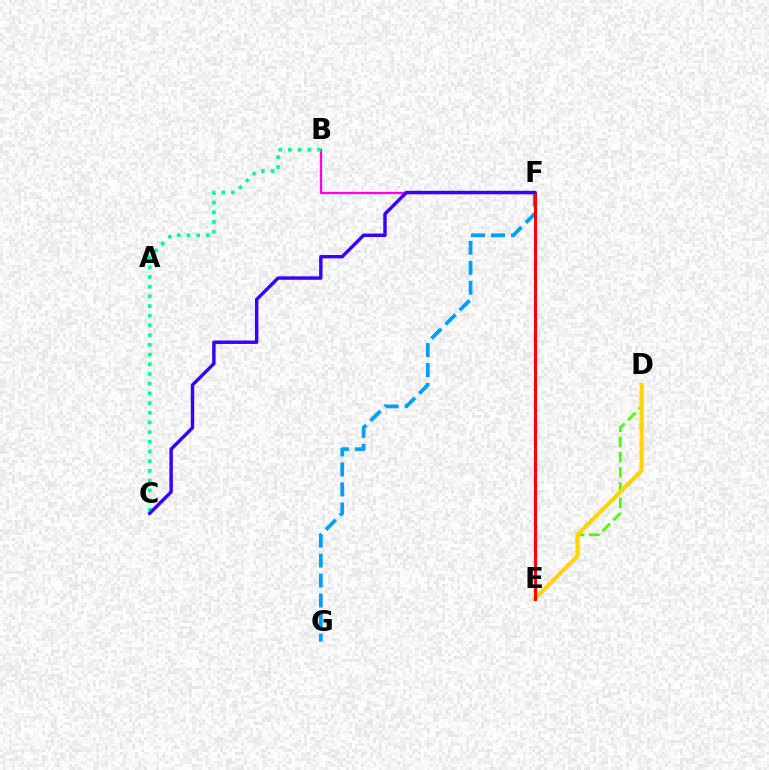{('B', 'F'): [{'color': '#ff00ed', 'line_style': 'solid', 'thickness': 1.64}], ('D', 'E'): [{'color': '#4fff00', 'line_style': 'dashed', 'thickness': 2.06}, {'color': '#ffd500', 'line_style': 'solid', 'thickness': 2.96}], ('B', 'C'): [{'color': '#00ff86', 'line_style': 'dotted', 'thickness': 2.63}], ('F', 'G'): [{'color': '#009eff', 'line_style': 'dashed', 'thickness': 2.72}], ('E', 'F'): [{'color': '#ff0000', 'line_style': 'solid', 'thickness': 2.25}], ('C', 'F'): [{'color': '#3700ff', 'line_style': 'solid', 'thickness': 2.47}]}